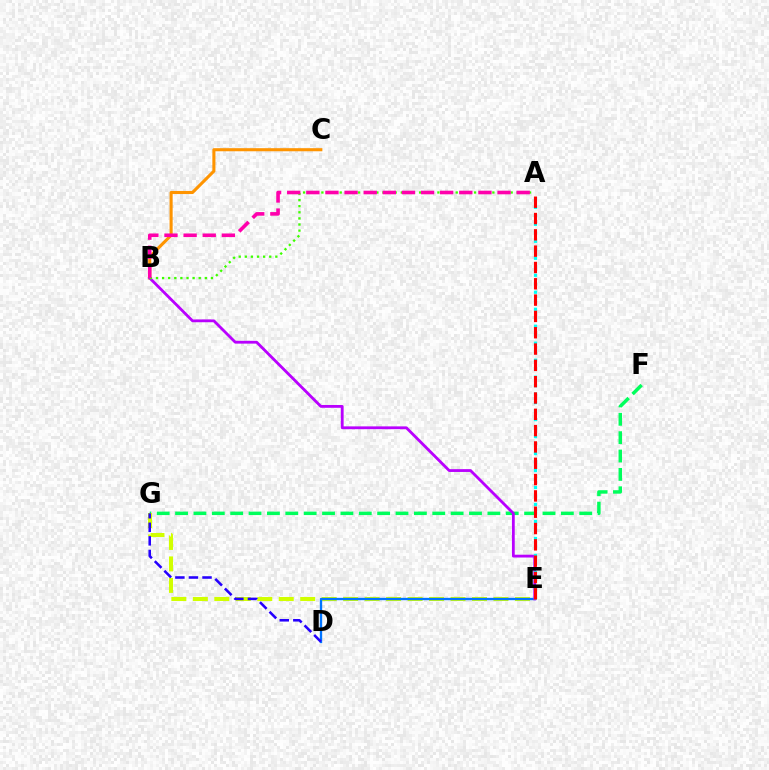{('F', 'G'): [{'color': '#00ff5c', 'line_style': 'dashed', 'thickness': 2.5}], ('E', 'G'): [{'color': '#d1ff00', 'line_style': 'dashed', 'thickness': 2.92}], ('B', 'C'): [{'color': '#ff9400', 'line_style': 'solid', 'thickness': 2.22}], ('D', 'E'): [{'color': '#0074ff', 'line_style': 'solid', 'thickness': 1.69}], ('D', 'G'): [{'color': '#2500ff', 'line_style': 'dashed', 'thickness': 1.84}], ('B', 'E'): [{'color': '#b900ff', 'line_style': 'solid', 'thickness': 2.02}], ('A', 'E'): [{'color': '#00fff6', 'line_style': 'dotted', 'thickness': 2.31}, {'color': '#ff0000', 'line_style': 'dashed', 'thickness': 2.22}], ('A', 'B'): [{'color': '#3dff00', 'line_style': 'dotted', 'thickness': 1.66}, {'color': '#ff00ac', 'line_style': 'dashed', 'thickness': 2.6}]}